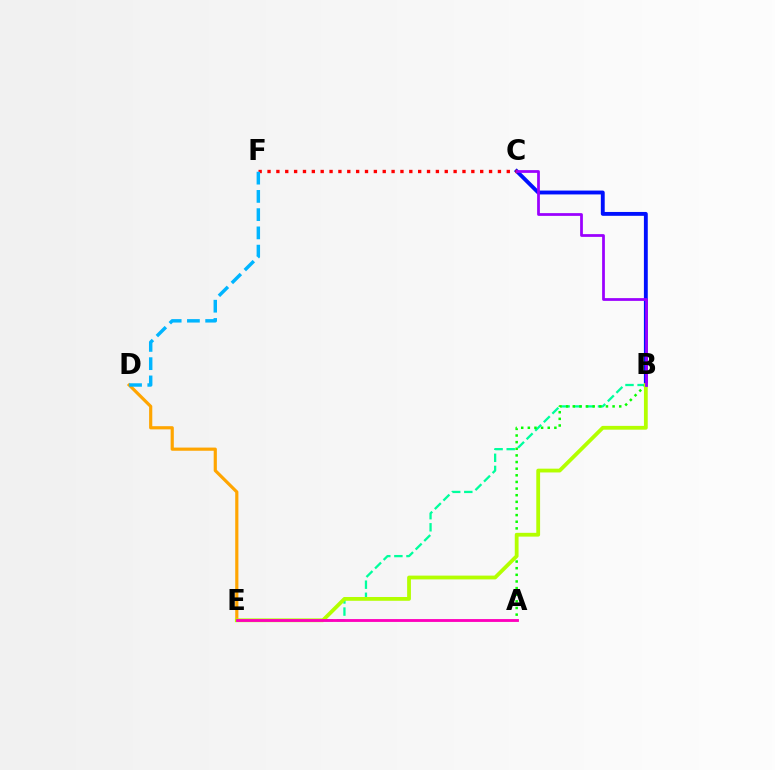{('B', 'C'): [{'color': '#0010ff', 'line_style': 'solid', 'thickness': 2.78}, {'color': '#9b00ff', 'line_style': 'solid', 'thickness': 1.98}], ('C', 'F'): [{'color': '#ff0000', 'line_style': 'dotted', 'thickness': 2.41}], ('B', 'E'): [{'color': '#00ff9d', 'line_style': 'dashed', 'thickness': 1.64}, {'color': '#b3ff00', 'line_style': 'solid', 'thickness': 2.73}], ('A', 'B'): [{'color': '#08ff00', 'line_style': 'dotted', 'thickness': 1.8}], ('D', 'E'): [{'color': '#ffa500', 'line_style': 'solid', 'thickness': 2.29}], ('D', 'F'): [{'color': '#00b5ff', 'line_style': 'dashed', 'thickness': 2.48}], ('A', 'E'): [{'color': '#ff00bd', 'line_style': 'solid', 'thickness': 2.05}]}